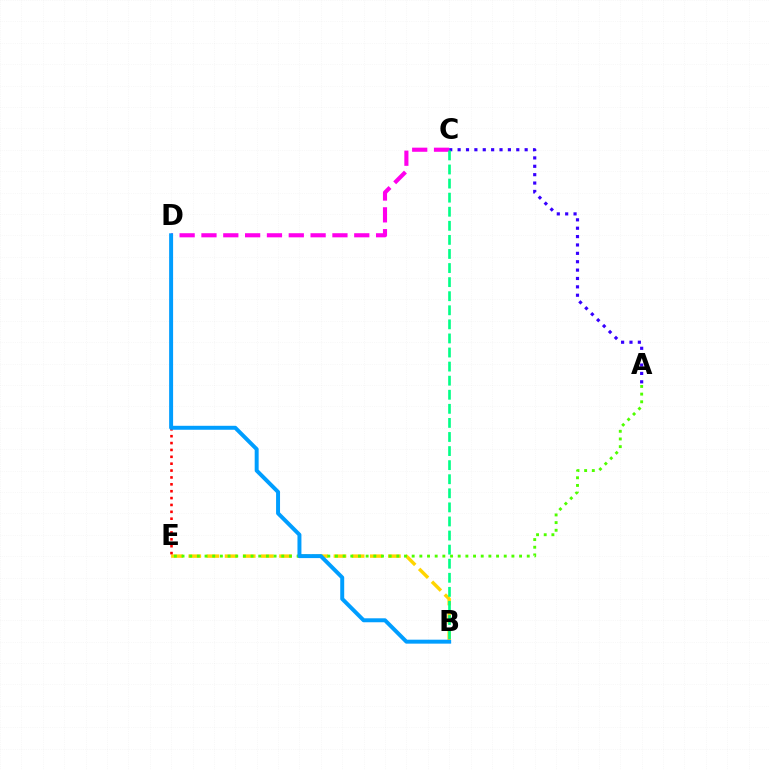{('A', 'C'): [{'color': '#3700ff', 'line_style': 'dotted', 'thickness': 2.28}], ('B', 'E'): [{'color': '#ffd500', 'line_style': 'dashed', 'thickness': 2.47}], ('A', 'E'): [{'color': '#4fff00', 'line_style': 'dotted', 'thickness': 2.08}], ('C', 'D'): [{'color': '#ff00ed', 'line_style': 'dashed', 'thickness': 2.97}], ('D', 'E'): [{'color': '#ff0000', 'line_style': 'dotted', 'thickness': 1.87}], ('B', 'D'): [{'color': '#009eff', 'line_style': 'solid', 'thickness': 2.85}], ('B', 'C'): [{'color': '#00ff86', 'line_style': 'dashed', 'thickness': 1.91}]}